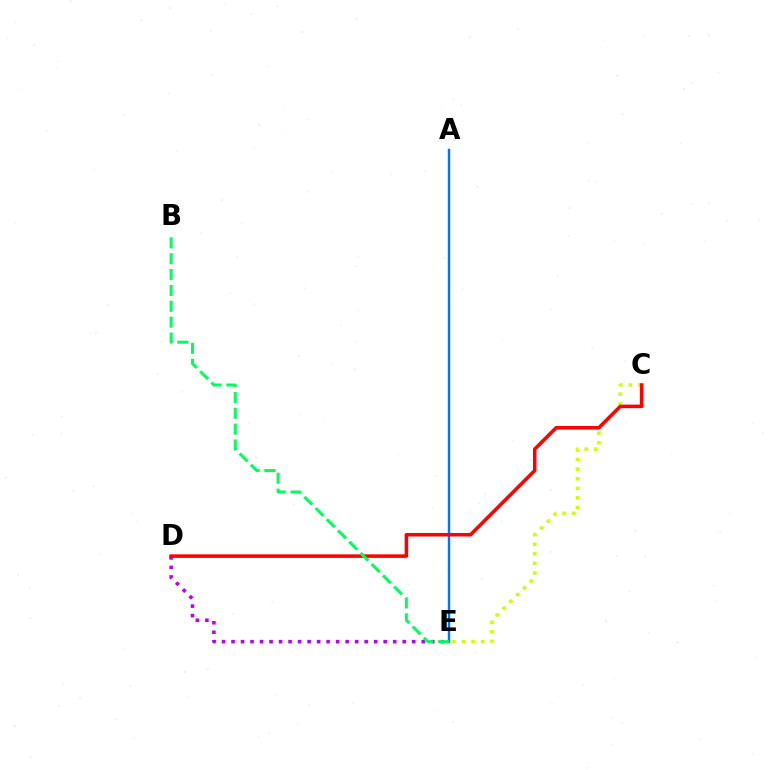{('A', 'E'): [{'color': '#0074ff', 'line_style': 'solid', 'thickness': 1.73}], ('D', 'E'): [{'color': '#b900ff', 'line_style': 'dotted', 'thickness': 2.58}], ('C', 'E'): [{'color': '#d1ff00', 'line_style': 'dotted', 'thickness': 2.6}], ('C', 'D'): [{'color': '#ff0000', 'line_style': 'solid', 'thickness': 2.55}], ('B', 'E'): [{'color': '#00ff5c', 'line_style': 'dashed', 'thickness': 2.16}]}